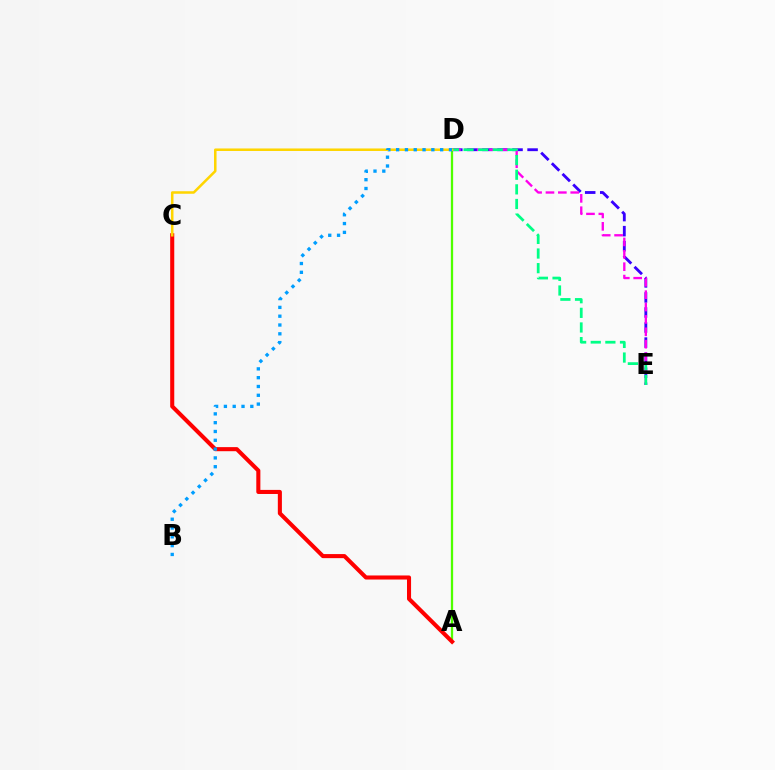{('A', 'D'): [{'color': '#4fff00', 'line_style': 'solid', 'thickness': 1.64}], ('D', 'E'): [{'color': '#3700ff', 'line_style': 'dashed', 'thickness': 2.04}, {'color': '#ff00ed', 'line_style': 'dashed', 'thickness': 1.68}, {'color': '#00ff86', 'line_style': 'dashed', 'thickness': 1.99}], ('A', 'C'): [{'color': '#ff0000', 'line_style': 'solid', 'thickness': 2.93}], ('C', 'D'): [{'color': '#ffd500', 'line_style': 'solid', 'thickness': 1.82}], ('B', 'D'): [{'color': '#009eff', 'line_style': 'dotted', 'thickness': 2.39}]}